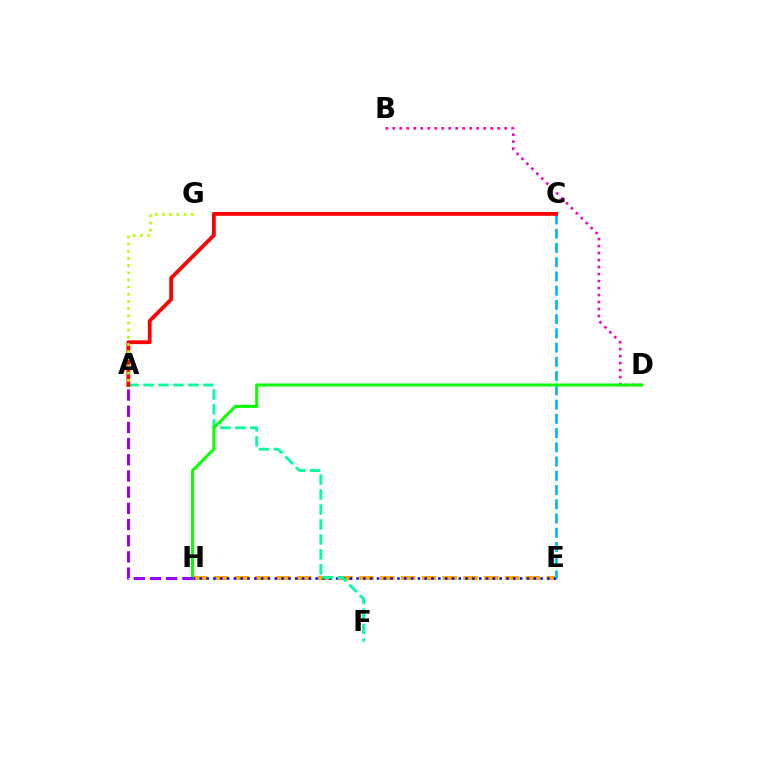{('E', 'H'): [{'color': '#ffa500', 'line_style': 'dashed', 'thickness': 2.82}, {'color': '#0010ff', 'line_style': 'dotted', 'thickness': 1.85}], ('C', 'E'): [{'color': '#00b5ff', 'line_style': 'dashed', 'thickness': 1.93}], ('B', 'D'): [{'color': '#ff00bd', 'line_style': 'dotted', 'thickness': 1.9}], ('A', 'F'): [{'color': '#00ff9d', 'line_style': 'dashed', 'thickness': 2.03}], ('D', 'H'): [{'color': '#08ff00', 'line_style': 'solid', 'thickness': 2.16}], ('A', 'C'): [{'color': '#ff0000', 'line_style': 'solid', 'thickness': 2.71}], ('A', 'H'): [{'color': '#9b00ff', 'line_style': 'dashed', 'thickness': 2.2}], ('A', 'G'): [{'color': '#b3ff00', 'line_style': 'dotted', 'thickness': 1.95}]}